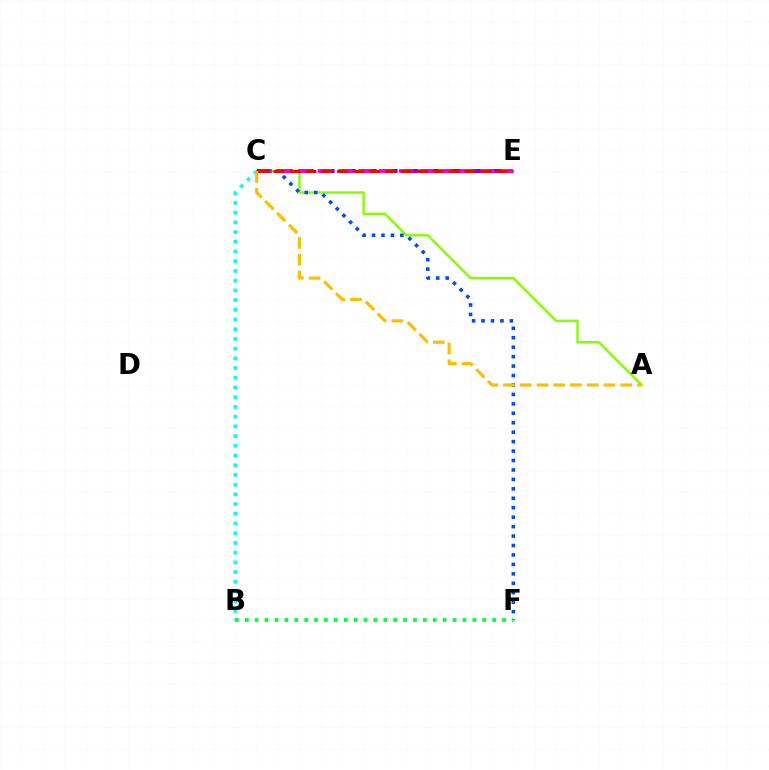{('A', 'C'): [{'color': '#84ff00', 'line_style': 'solid', 'thickness': 1.72}, {'color': '#ffbd00', 'line_style': 'dashed', 'thickness': 2.28}], ('C', 'E'): [{'color': '#7200ff', 'line_style': 'dashed', 'thickness': 2.85}, {'color': '#ff00cf', 'line_style': 'dashed', 'thickness': 2.76}, {'color': '#ff0000', 'line_style': 'dashed', 'thickness': 2.16}], ('B', 'C'): [{'color': '#00fff6', 'line_style': 'dotted', 'thickness': 2.64}], ('C', 'F'): [{'color': '#004bff', 'line_style': 'dotted', 'thickness': 2.57}], ('B', 'F'): [{'color': '#00ff39', 'line_style': 'dotted', 'thickness': 2.69}]}